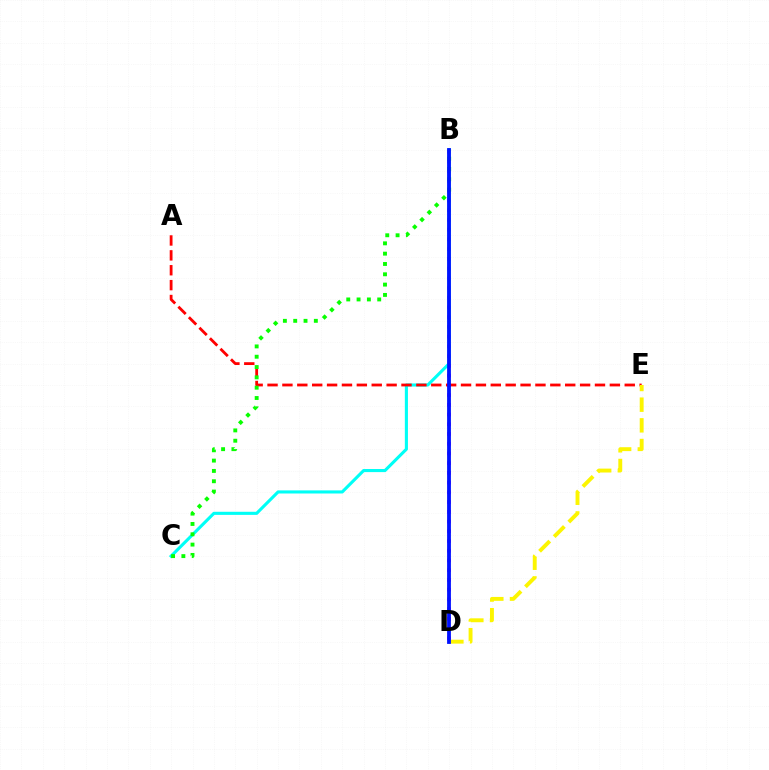{('B', 'D'): [{'color': '#ee00ff', 'line_style': 'dotted', 'thickness': 2.64}, {'color': '#0010ff', 'line_style': 'solid', 'thickness': 2.73}], ('B', 'C'): [{'color': '#00fff6', 'line_style': 'solid', 'thickness': 2.23}, {'color': '#08ff00', 'line_style': 'dotted', 'thickness': 2.8}], ('A', 'E'): [{'color': '#ff0000', 'line_style': 'dashed', 'thickness': 2.02}], ('D', 'E'): [{'color': '#fcf500', 'line_style': 'dashed', 'thickness': 2.81}]}